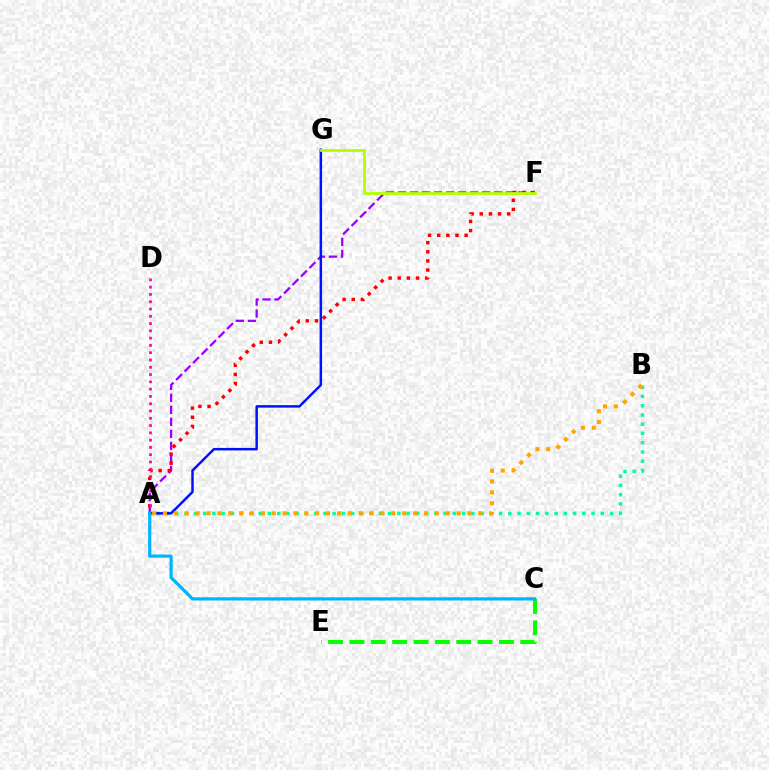{('A', 'F'): [{'color': '#9b00ff', 'line_style': 'dashed', 'thickness': 1.63}, {'color': '#ff0000', 'line_style': 'dotted', 'thickness': 2.48}], ('A', 'B'): [{'color': '#00ff9d', 'line_style': 'dotted', 'thickness': 2.51}, {'color': '#ffa500', 'line_style': 'dotted', 'thickness': 2.95}], ('A', 'D'): [{'color': '#ff00bd', 'line_style': 'dotted', 'thickness': 1.98}], ('A', 'G'): [{'color': '#0010ff', 'line_style': 'solid', 'thickness': 1.78}], ('C', 'E'): [{'color': '#08ff00', 'line_style': 'dashed', 'thickness': 2.9}], ('A', 'C'): [{'color': '#00b5ff', 'line_style': 'solid', 'thickness': 2.32}], ('F', 'G'): [{'color': '#b3ff00', 'line_style': 'solid', 'thickness': 2.02}]}